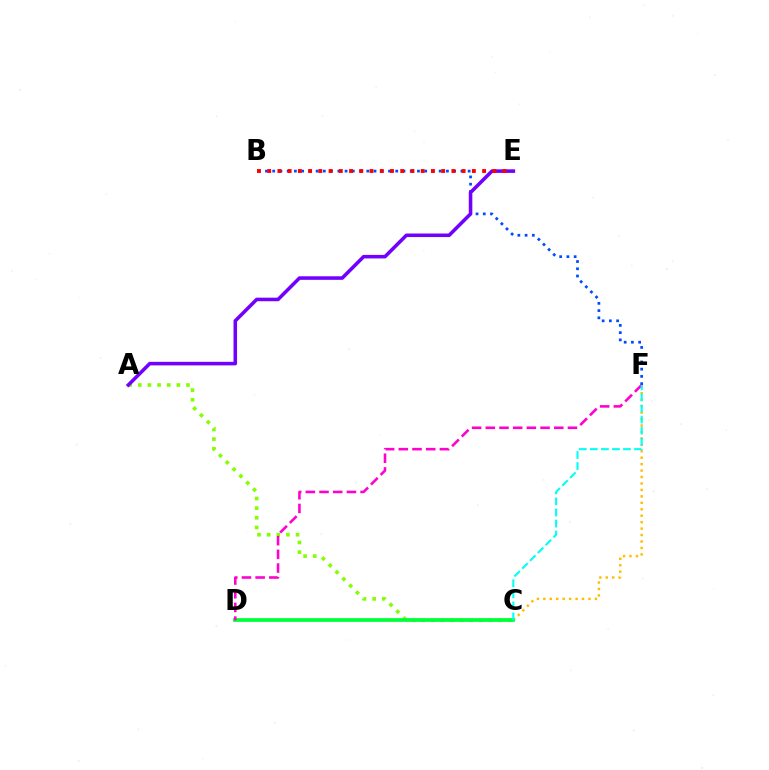{('C', 'F'): [{'color': '#ffbd00', 'line_style': 'dotted', 'thickness': 1.75}, {'color': '#00fff6', 'line_style': 'dashed', 'thickness': 1.5}], ('B', 'F'): [{'color': '#004bff', 'line_style': 'dotted', 'thickness': 1.97}], ('A', 'C'): [{'color': '#84ff00', 'line_style': 'dotted', 'thickness': 2.62}], ('A', 'E'): [{'color': '#7200ff', 'line_style': 'solid', 'thickness': 2.56}], ('B', 'E'): [{'color': '#ff0000', 'line_style': 'dotted', 'thickness': 2.78}], ('C', 'D'): [{'color': '#00ff39', 'line_style': 'solid', 'thickness': 2.69}], ('D', 'F'): [{'color': '#ff00cf', 'line_style': 'dashed', 'thickness': 1.86}]}